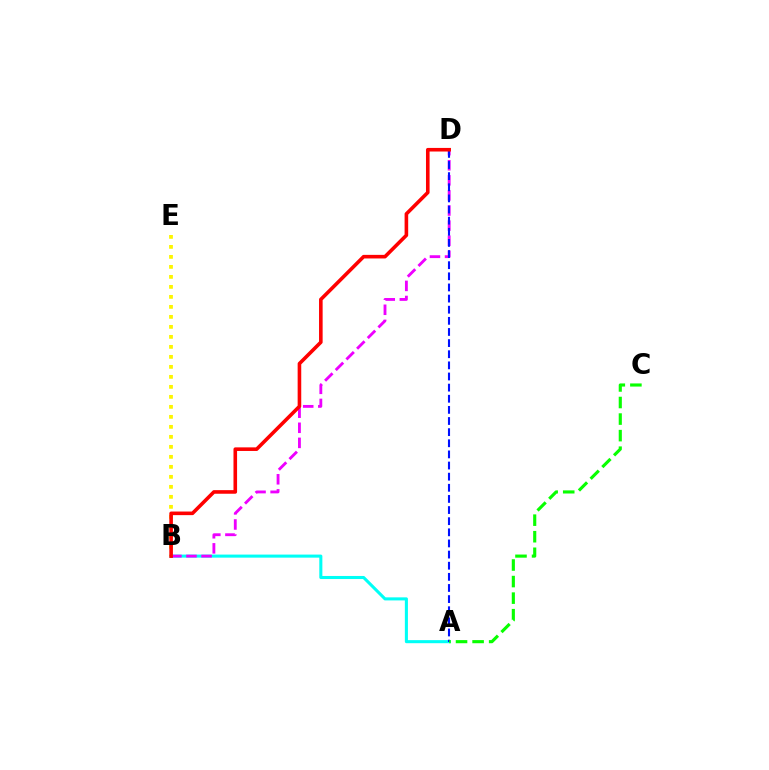{('A', 'B'): [{'color': '#00fff6', 'line_style': 'solid', 'thickness': 2.21}], ('B', 'D'): [{'color': '#ee00ff', 'line_style': 'dashed', 'thickness': 2.05}, {'color': '#ff0000', 'line_style': 'solid', 'thickness': 2.59}], ('A', 'D'): [{'color': '#0010ff', 'line_style': 'dashed', 'thickness': 1.51}], ('B', 'E'): [{'color': '#fcf500', 'line_style': 'dotted', 'thickness': 2.72}], ('A', 'C'): [{'color': '#08ff00', 'line_style': 'dashed', 'thickness': 2.25}]}